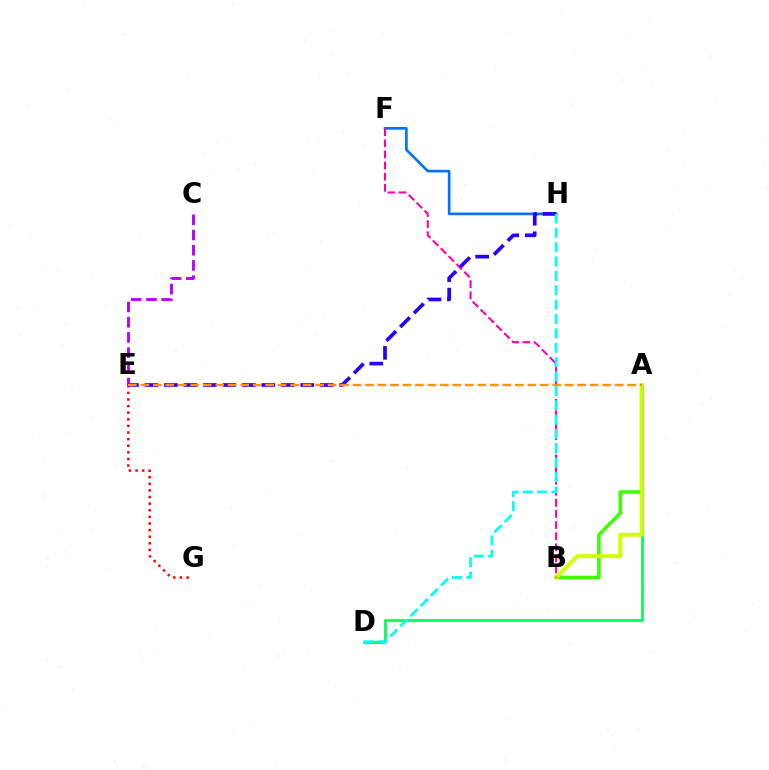{('F', 'H'): [{'color': '#0074ff', 'line_style': 'solid', 'thickness': 1.92}], ('E', 'G'): [{'color': '#ff0000', 'line_style': 'dotted', 'thickness': 1.8}], ('C', 'E'): [{'color': '#b900ff', 'line_style': 'dashed', 'thickness': 2.07}], ('A', 'D'): [{'color': '#00ff5c', 'line_style': 'solid', 'thickness': 1.99}], ('A', 'B'): [{'color': '#3dff00', 'line_style': 'solid', 'thickness': 2.56}, {'color': '#d1ff00', 'line_style': 'solid', 'thickness': 2.88}], ('B', 'F'): [{'color': '#ff00ac', 'line_style': 'dashed', 'thickness': 1.51}], ('E', 'H'): [{'color': '#2500ff', 'line_style': 'dashed', 'thickness': 2.65}], ('A', 'E'): [{'color': '#ff9400', 'line_style': 'dashed', 'thickness': 1.7}], ('D', 'H'): [{'color': '#00fff6', 'line_style': 'dashed', 'thickness': 1.95}]}